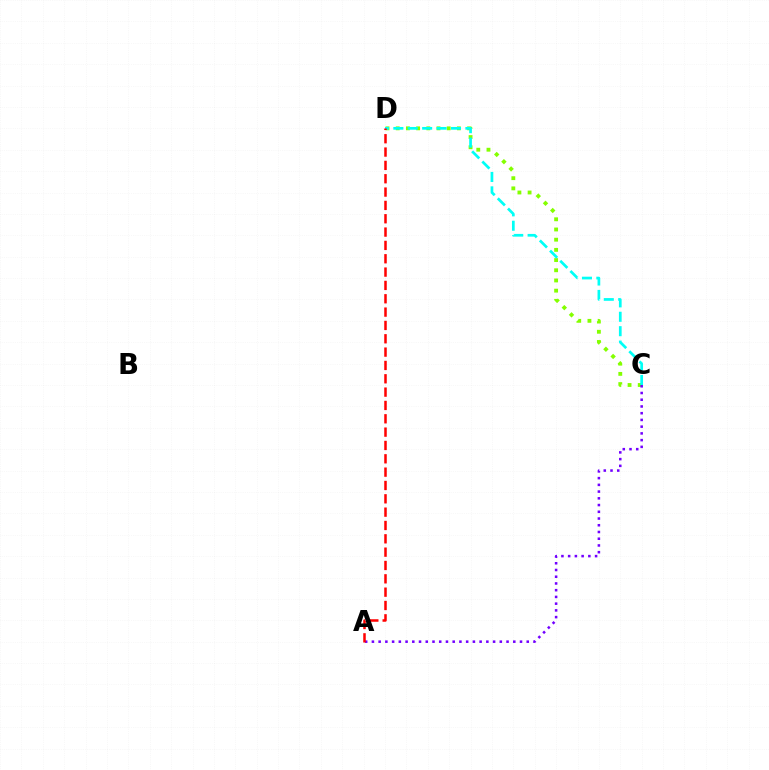{('C', 'D'): [{'color': '#84ff00', 'line_style': 'dotted', 'thickness': 2.77}, {'color': '#00fff6', 'line_style': 'dashed', 'thickness': 1.96}], ('A', 'C'): [{'color': '#7200ff', 'line_style': 'dotted', 'thickness': 1.83}], ('A', 'D'): [{'color': '#ff0000', 'line_style': 'dashed', 'thickness': 1.81}]}